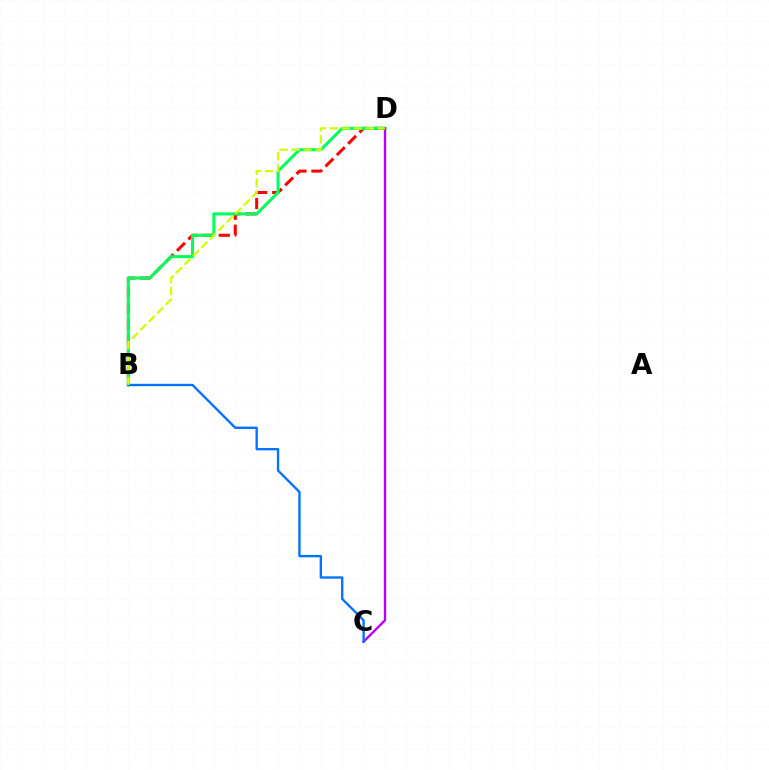{('B', 'D'): [{'color': '#ff0000', 'line_style': 'dashed', 'thickness': 2.18}, {'color': '#00ff5c', 'line_style': 'solid', 'thickness': 2.2}, {'color': '#d1ff00', 'line_style': 'dashed', 'thickness': 1.63}], ('C', 'D'): [{'color': '#b900ff', 'line_style': 'solid', 'thickness': 1.73}], ('B', 'C'): [{'color': '#0074ff', 'line_style': 'solid', 'thickness': 1.7}]}